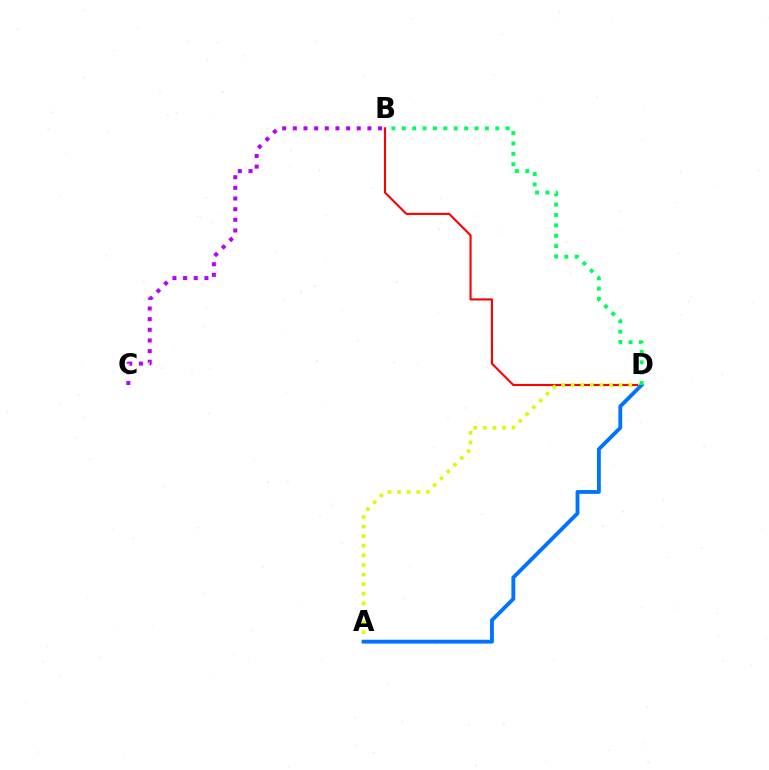{('B', 'D'): [{'color': '#ff0000', 'line_style': 'solid', 'thickness': 1.52}, {'color': '#00ff5c', 'line_style': 'dotted', 'thickness': 2.82}], ('A', 'D'): [{'color': '#d1ff00', 'line_style': 'dotted', 'thickness': 2.61}, {'color': '#0074ff', 'line_style': 'solid', 'thickness': 2.77}], ('B', 'C'): [{'color': '#b900ff', 'line_style': 'dotted', 'thickness': 2.89}]}